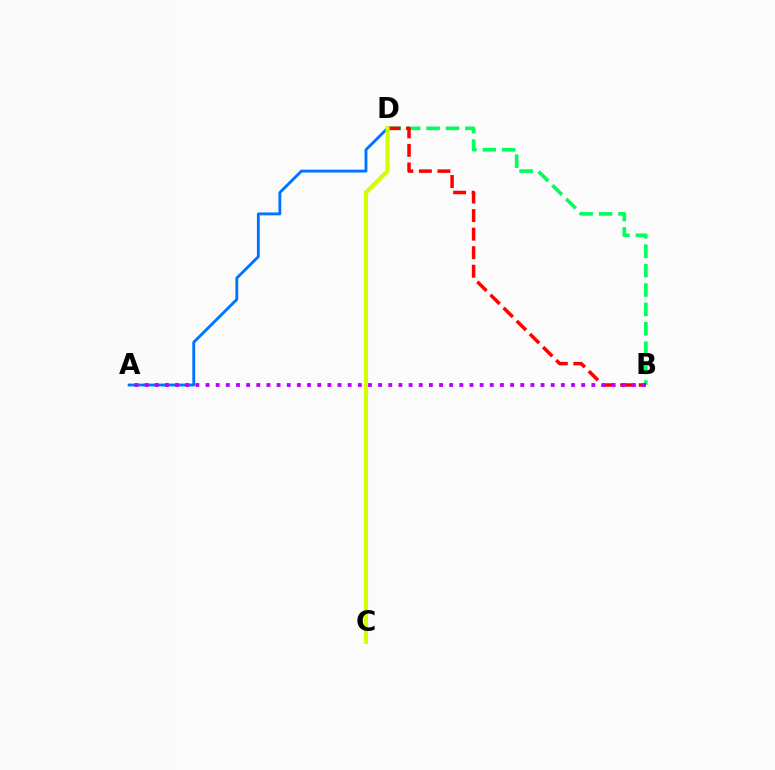{('B', 'D'): [{'color': '#00ff5c', 'line_style': 'dashed', 'thickness': 2.64}, {'color': '#ff0000', 'line_style': 'dashed', 'thickness': 2.52}], ('A', 'D'): [{'color': '#0074ff', 'line_style': 'solid', 'thickness': 2.06}], ('A', 'B'): [{'color': '#b900ff', 'line_style': 'dotted', 'thickness': 2.76}], ('C', 'D'): [{'color': '#d1ff00', 'line_style': 'solid', 'thickness': 2.98}]}